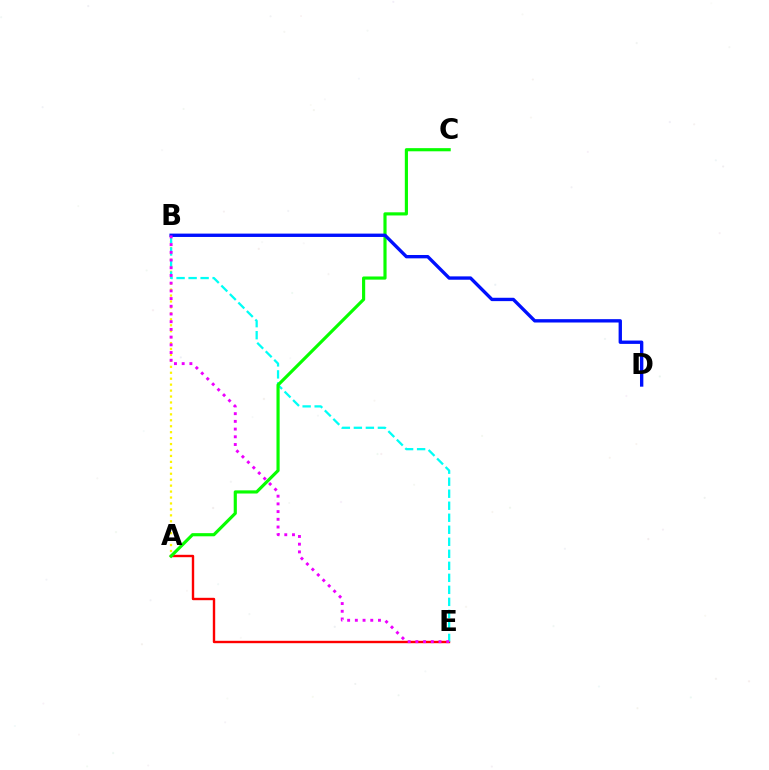{('A', 'B'): [{'color': '#fcf500', 'line_style': 'dotted', 'thickness': 1.61}], ('A', 'E'): [{'color': '#ff0000', 'line_style': 'solid', 'thickness': 1.72}], ('B', 'E'): [{'color': '#00fff6', 'line_style': 'dashed', 'thickness': 1.63}, {'color': '#ee00ff', 'line_style': 'dotted', 'thickness': 2.09}], ('A', 'C'): [{'color': '#08ff00', 'line_style': 'solid', 'thickness': 2.27}], ('B', 'D'): [{'color': '#0010ff', 'line_style': 'solid', 'thickness': 2.41}]}